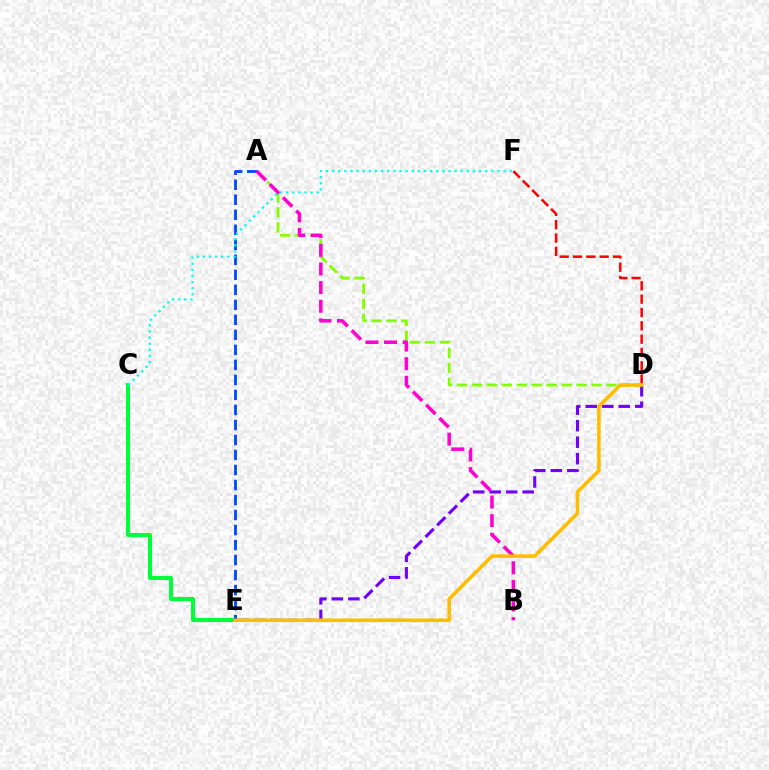{('C', 'E'): [{'color': '#00ff39', 'line_style': 'solid', 'thickness': 2.91}], ('A', 'D'): [{'color': '#84ff00', 'line_style': 'dashed', 'thickness': 2.03}], ('D', 'F'): [{'color': '#ff0000', 'line_style': 'dashed', 'thickness': 1.81}], ('D', 'E'): [{'color': '#7200ff', 'line_style': 'dashed', 'thickness': 2.24}, {'color': '#ffbd00', 'line_style': 'solid', 'thickness': 2.58}], ('A', 'E'): [{'color': '#004bff', 'line_style': 'dashed', 'thickness': 2.04}], ('A', 'B'): [{'color': '#ff00cf', 'line_style': 'dashed', 'thickness': 2.53}], ('C', 'F'): [{'color': '#00fff6', 'line_style': 'dotted', 'thickness': 1.66}]}